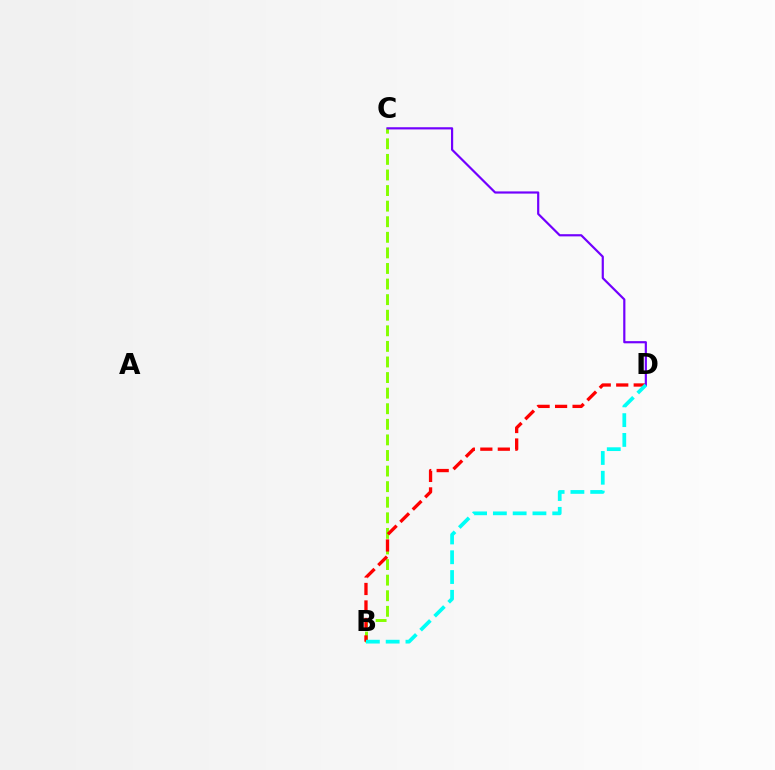{('B', 'C'): [{'color': '#84ff00', 'line_style': 'dashed', 'thickness': 2.12}], ('B', 'D'): [{'color': '#ff0000', 'line_style': 'dashed', 'thickness': 2.38}, {'color': '#00fff6', 'line_style': 'dashed', 'thickness': 2.69}], ('C', 'D'): [{'color': '#7200ff', 'line_style': 'solid', 'thickness': 1.57}]}